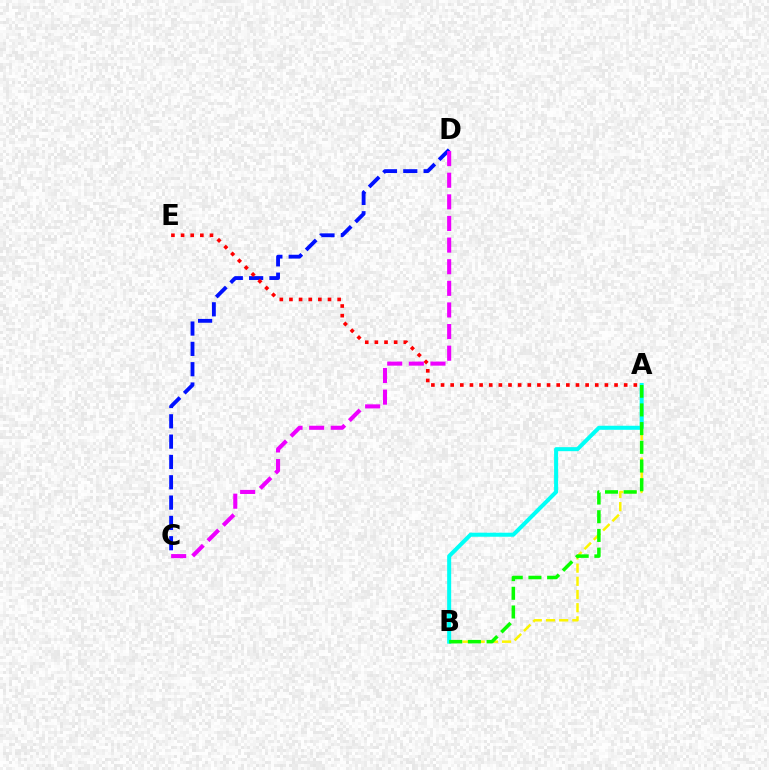{('A', 'B'): [{'color': '#fcf500', 'line_style': 'dashed', 'thickness': 1.79}, {'color': '#00fff6', 'line_style': 'solid', 'thickness': 2.9}, {'color': '#08ff00', 'line_style': 'dashed', 'thickness': 2.54}], ('C', 'D'): [{'color': '#0010ff', 'line_style': 'dashed', 'thickness': 2.76}, {'color': '#ee00ff', 'line_style': 'dashed', 'thickness': 2.94}], ('A', 'E'): [{'color': '#ff0000', 'line_style': 'dotted', 'thickness': 2.62}]}